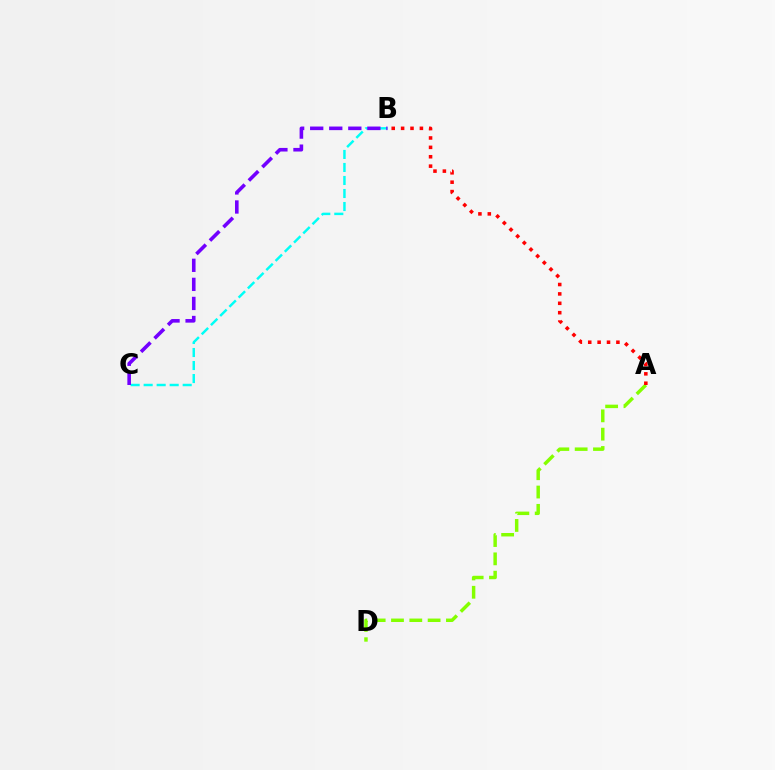{('A', 'D'): [{'color': '#84ff00', 'line_style': 'dashed', 'thickness': 2.49}], ('B', 'C'): [{'color': '#00fff6', 'line_style': 'dashed', 'thickness': 1.77}, {'color': '#7200ff', 'line_style': 'dashed', 'thickness': 2.59}], ('A', 'B'): [{'color': '#ff0000', 'line_style': 'dotted', 'thickness': 2.55}]}